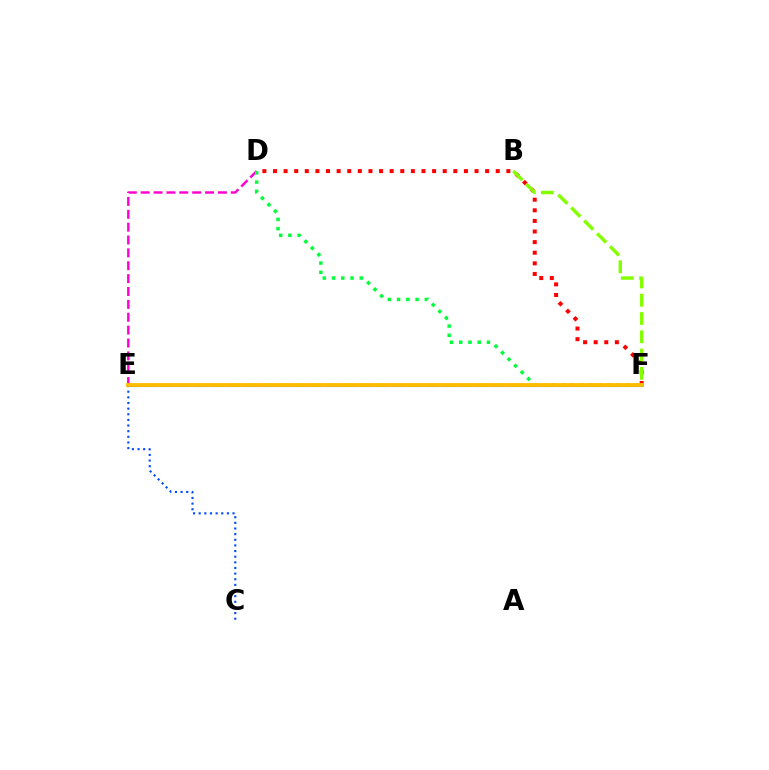{('E', 'F'): [{'color': '#00fff6', 'line_style': 'dashed', 'thickness': 2.25}, {'color': '#7200ff', 'line_style': 'solid', 'thickness': 1.91}, {'color': '#ffbd00', 'line_style': 'solid', 'thickness': 2.75}], ('C', 'E'): [{'color': '#004bff', 'line_style': 'dotted', 'thickness': 1.53}], ('D', 'E'): [{'color': '#ff00cf', 'line_style': 'dashed', 'thickness': 1.75}], ('D', 'F'): [{'color': '#ff0000', 'line_style': 'dotted', 'thickness': 2.88}, {'color': '#00ff39', 'line_style': 'dotted', 'thickness': 2.51}], ('B', 'F'): [{'color': '#84ff00', 'line_style': 'dashed', 'thickness': 2.48}]}